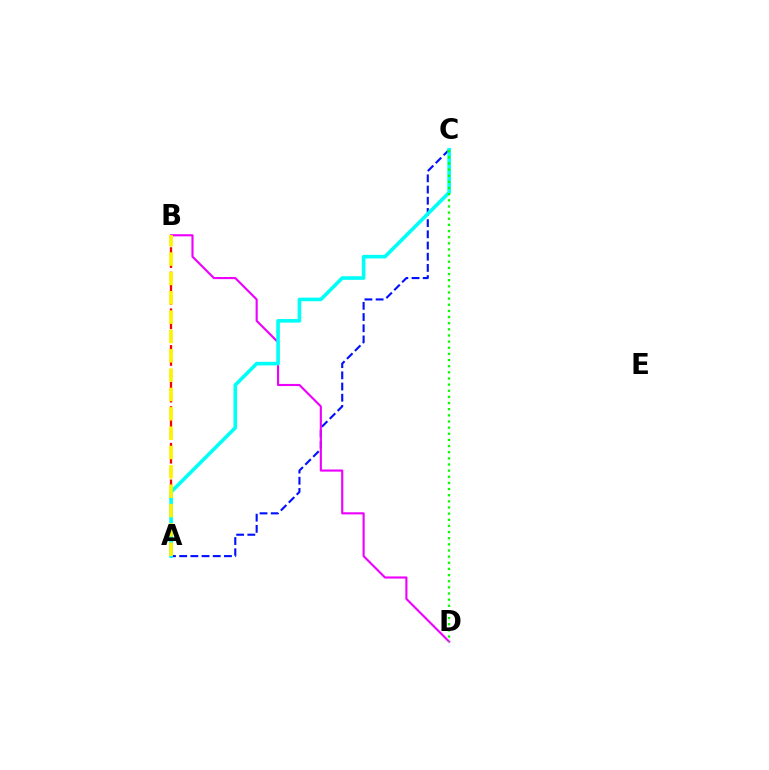{('A', 'C'): [{'color': '#0010ff', 'line_style': 'dashed', 'thickness': 1.52}, {'color': '#00fff6', 'line_style': 'solid', 'thickness': 2.6}], ('A', 'B'): [{'color': '#ff0000', 'line_style': 'dashed', 'thickness': 1.66}, {'color': '#fcf500', 'line_style': 'dashed', 'thickness': 2.63}], ('B', 'D'): [{'color': '#ee00ff', 'line_style': 'solid', 'thickness': 1.53}], ('C', 'D'): [{'color': '#08ff00', 'line_style': 'dotted', 'thickness': 1.67}]}